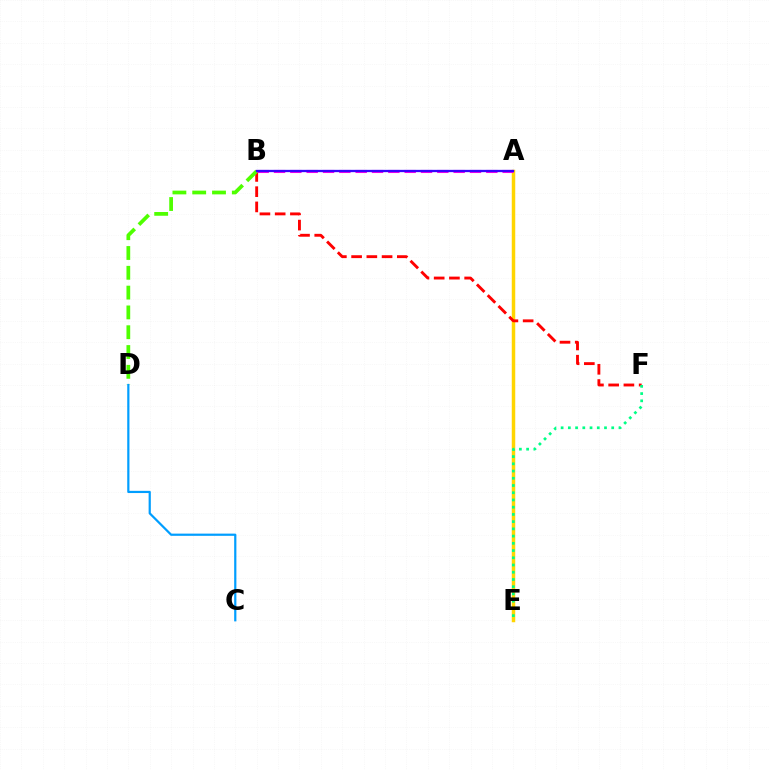{('A', 'E'): [{'color': '#ffd500', 'line_style': 'solid', 'thickness': 2.5}], ('B', 'F'): [{'color': '#ff0000', 'line_style': 'dashed', 'thickness': 2.07}], ('B', 'D'): [{'color': '#4fff00', 'line_style': 'dashed', 'thickness': 2.69}], ('C', 'D'): [{'color': '#009eff', 'line_style': 'solid', 'thickness': 1.59}], ('A', 'B'): [{'color': '#ff00ed', 'line_style': 'dashed', 'thickness': 2.22}, {'color': '#3700ff', 'line_style': 'solid', 'thickness': 1.66}], ('E', 'F'): [{'color': '#00ff86', 'line_style': 'dotted', 'thickness': 1.96}]}